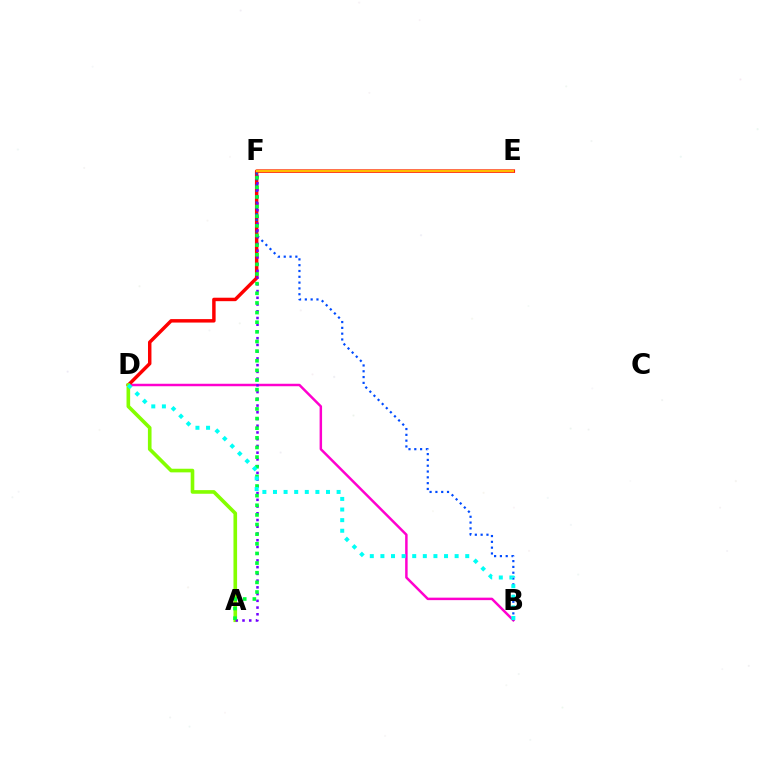{('B', 'D'): [{'color': '#ff00cf', 'line_style': 'solid', 'thickness': 1.78}, {'color': '#00fff6', 'line_style': 'dotted', 'thickness': 2.88}], ('D', 'E'): [{'color': '#ff0000', 'line_style': 'solid', 'thickness': 2.49}], ('B', 'F'): [{'color': '#004bff', 'line_style': 'dotted', 'thickness': 1.58}], ('A', 'D'): [{'color': '#84ff00', 'line_style': 'solid', 'thickness': 2.61}], ('A', 'F'): [{'color': '#7200ff', 'line_style': 'dotted', 'thickness': 1.83}, {'color': '#00ff39', 'line_style': 'dotted', 'thickness': 2.62}], ('E', 'F'): [{'color': '#ffbd00', 'line_style': 'solid', 'thickness': 1.72}]}